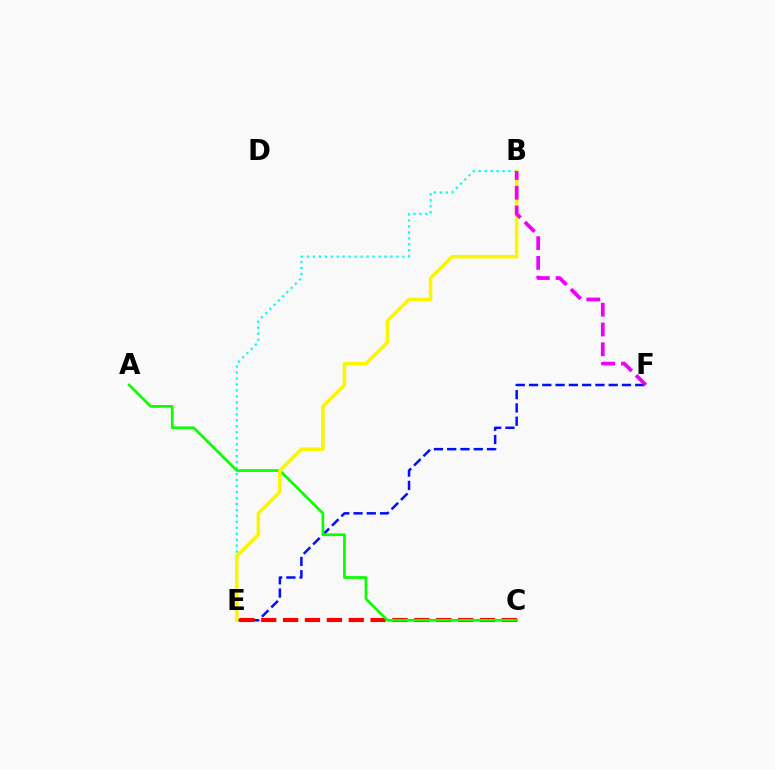{('B', 'E'): [{'color': '#00fff6', 'line_style': 'dotted', 'thickness': 1.62}, {'color': '#fcf500', 'line_style': 'solid', 'thickness': 2.54}], ('E', 'F'): [{'color': '#0010ff', 'line_style': 'dashed', 'thickness': 1.8}], ('C', 'E'): [{'color': '#ff0000', 'line_style': 'dashed', 'thickness': 2.97}], ('A', 'C'): [{'color': '#08ff00', 'line_style': 'solid', 'thickness': 1.94}], ('B', 'F'): [{'color': '#ee00ff', 'line_style': 'dashed', 'thickness': 2.69}]}